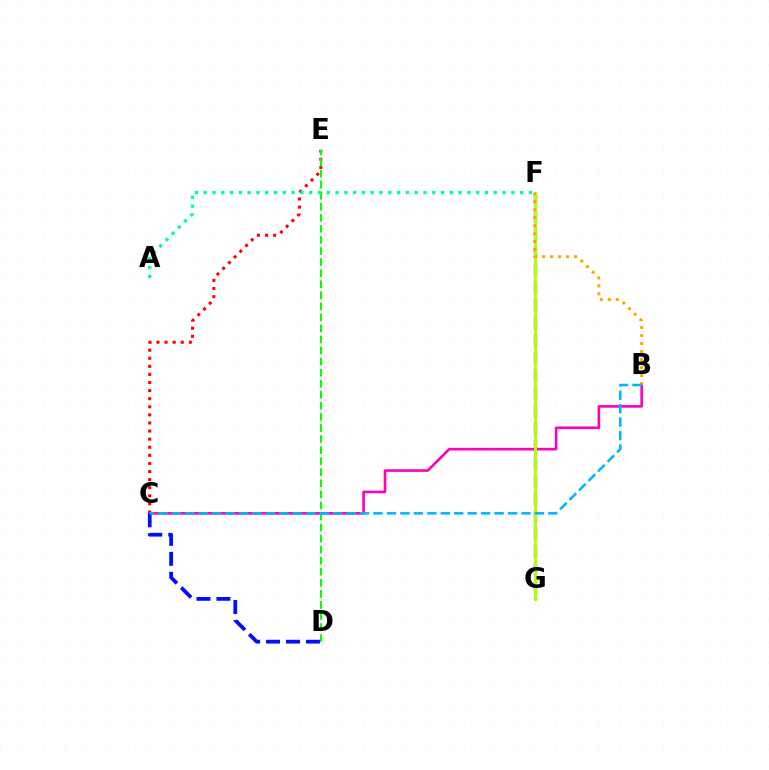{('F', 'G'): [{'color': '#9b00ff', 'line_style': 'dashed', 'thickness': 2.39}, {'color': '#b3ff00', 'line_style': 'solid', 'thickness': 2.17}], ('B', 'C'): [{'color': '#ff00bd', 'line_style': 'solid', 'thickness': 1.89}, {'color': '#00b5ff', 'line_style': 'dashed', 'thickness': 1.83}], ('C', 'E'): [{'color': '#ff0000', 'line_style': 'dotted', 'thickness': 2.2}], ('D', 'E'): [{'color': '#08ff00', 'line_style': 'dashed', 'thickness': 1.5}], ('B', 'F'): [{'color': '#ffa500', 'line_style': 'dotted', 'thickness': 2.17}], ('A', 'F'): [{'color': '#00ff9d', 'line_style': 'dotted', 'thickness': 2.39}], ('C', 'D'): [{'color': '#0010ff', 'line_style': 'dashed', 'thickness': 2.71}]}